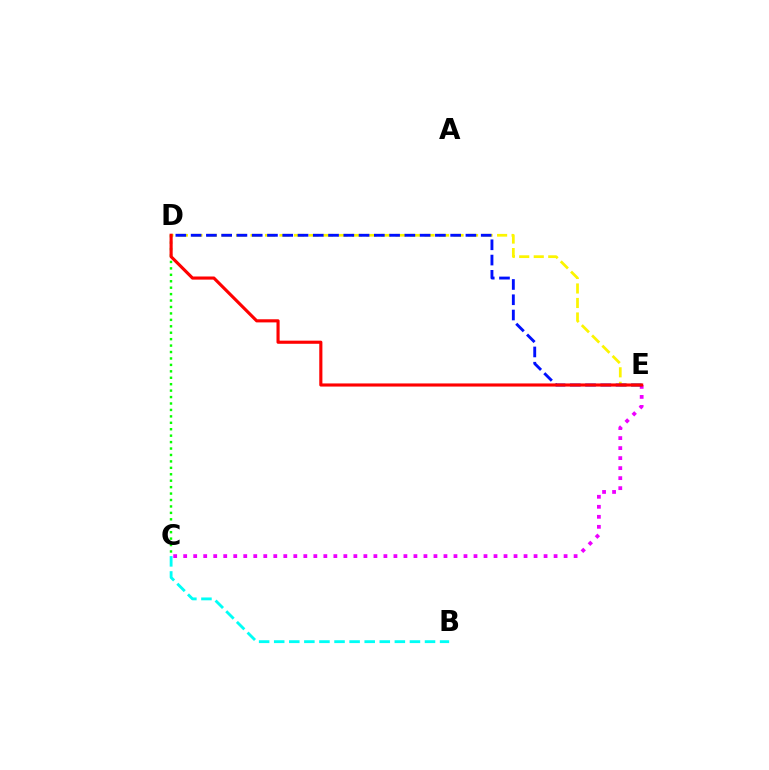{('B', 'C'): [{'color': '#00fff6', 'line_style': 'dashed', 'thickness': 2.05}], ('D', 'E'): [{'color': '#fcf500', 'line_style': 'dashed', 'thickness': 1.97}, {'color': '#0010ff', 'line_style': 'dashed', 'thickness': 2.07}, {'color': '#ff0000', 'line_style': 'solid', 'thickness': 2.25}], ('C', 'D'): [{'color': '#08ff00', 'line_style': 'dotted', 'thickness': 1.75}], ('C', 'E'): [{'color': '#ee00ff', 'line_style': 'dotted', 'thickness': 2.72}]}